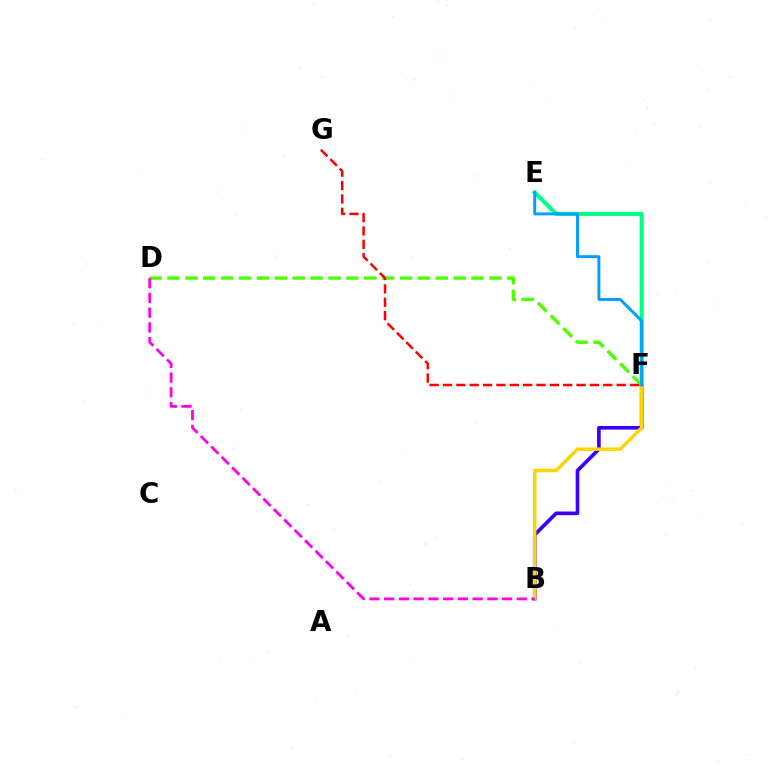{('B', 'F'): [{'color': '#3700ff', 'line_style': 'solid', 'thickness': 2.63}, {'color': '#ffd500', 'line_style': 'solid', 'thickness': 2.47}], ('E', 'F'): [{'color': '#00ff86', 'line_style': 'solid', 'thickness': 2.95}, {'color': '#009eff', 'line_style': 'solid', 'thickness': 2.12}], ('D', 'F'): [{'color': '#4fff00', 'line_style': 'dashed', 'thickness': 2.43}], ('F', 'G'): [{'color': '#ff0000', 'line_style': 'dashed', 'thickness': 1.81}], ('B', 'D'): [{'color': '#ff00ed', 'line_style': 'dashed', 'thickness': 2.0}]}